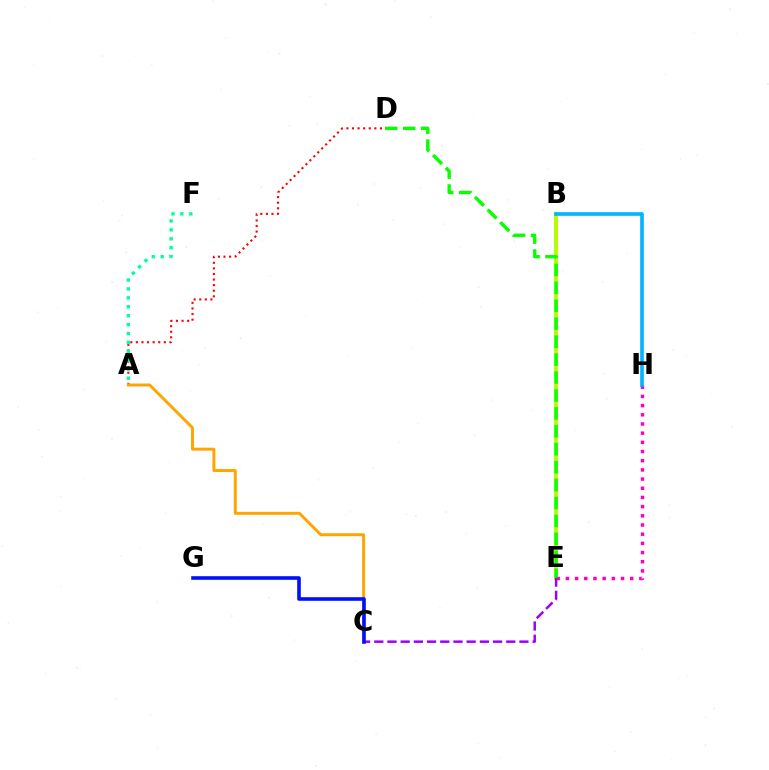{('B', 'E'): [{'color': '#b3ff00', 'line_style': 'solid', 'thickness': 2.81}], ('A', 'D'): [{'color': '#ff0000', 'line_style': 'dotted', 'thickness': 1.52}], ('A', 'C'): [{'color': '#ffa500', 'line_style': 'solid', 'thickness': 2.13}], ('E', 'H'): [{'color': '#ff00bd', 'line_style': 'dotted', 'thickness': 2.5}], ('B', 'H'): [{'color': '#00b5ff', 'line_style': 'solid', 'thickness': 2.61}], ('A', 'F'): [{'color': '#00ff9d', 'line_style': 'dotted', 'thickness': 2.43}], ('C', 'E'): [{'color': '#9b00ff', 'line_style': 'dashed', 'thickness': 1.79}], ('D', 'E'): [{'color': '#08ff00', 'line_style': 'dashed', 'thickness': 2.44}], ('C', 'G'): [{'color': '#0010ff', 'line_style': 'solid', 'thickness': 2.6}]}